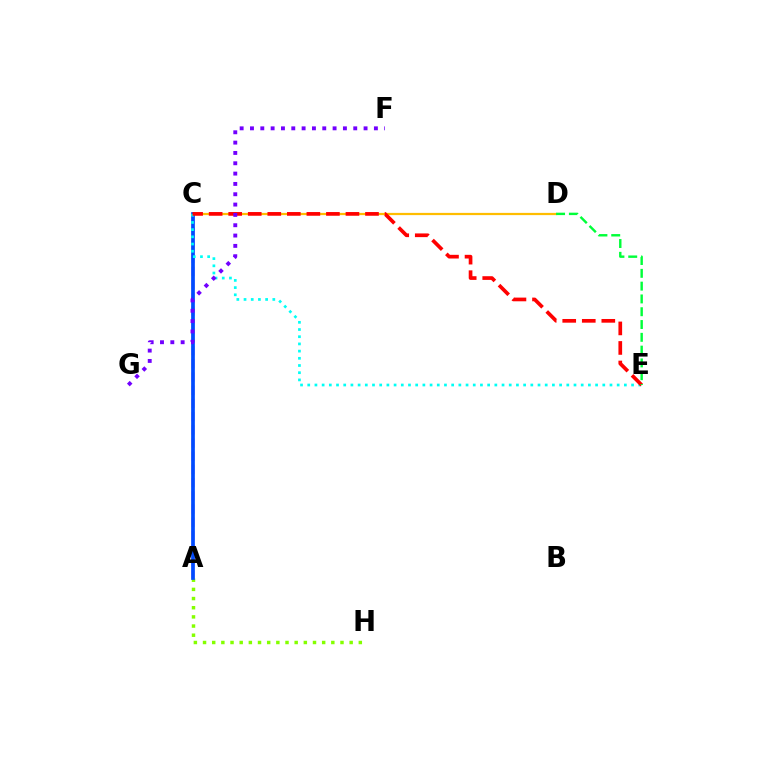{('C', 'D'): [{'color': '#ffbd00', 'line_style': 'solid', 'thickness': 1.61}], ('A', 'C'): [{'color': '#ff00cf', 'line_style': 'dashed', 'thickness': 1.79}, {'color': '#004bff', 'line_style': 'solid', 'thickness': 2.67}], ('A', 'H'): [{'color': '#84ff00', 'line_style': 'dotted', 'thickness': 2.49}], ('C', 'E'): [{'color': '#00fff6', 'line_style': 'dotted', 'thickness': 1.96}, {'color': '#ff0000', 'line_style': 'dashed', 'thickness': 2.65}], ('D', 'E'): [{'color': '#00ff39', 'line_style': 'dashed', 'thickness': 1.74}], ('F', 'G'): [{'color': '#7200ff', 'line_style': 'dotted', 'thickness': 2.81}]}